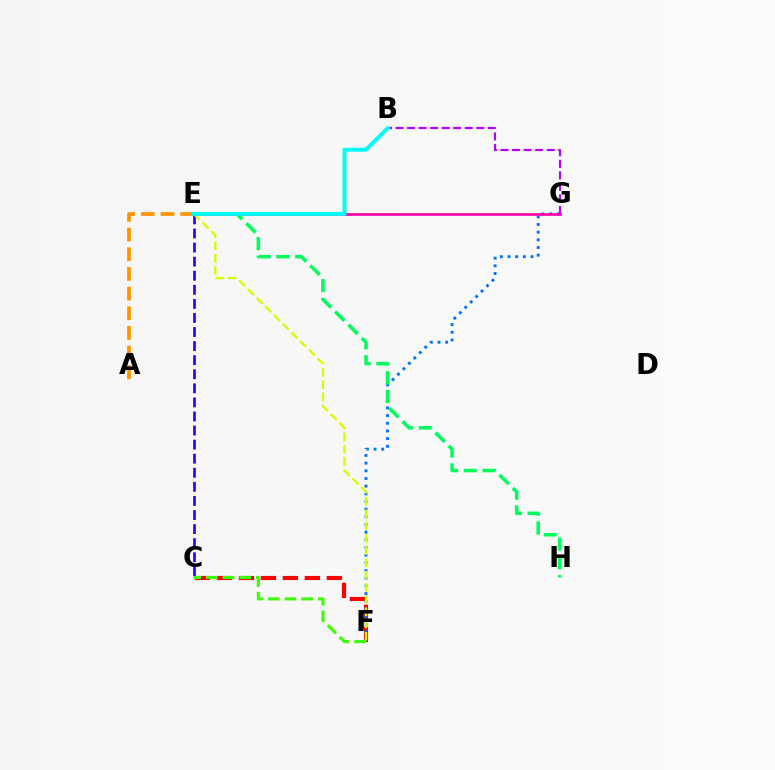{('C', 'E'): [{'color': '#2500ff', 'line_style': 'dashed', 'thickness': 1.91}], ('C', 'F'): [{'color': '#ff0000', 'line_style': 'dashed', 'thickness': 2.99}, {'color': '#3dff00', 'line_style': 'dashed', 'thickness': 2.26}], ('F', 'G'): [{'color': '#0074ff', 'line_style': 'dotted', 'thickness': 2.08}], ('E', 'H'): [{'color': '#00ff5c', 'line_style': 'dashed', 'thickness': 2.55}], ('E', 'G'): [{'color': '#ff00ac', 'line_style': 'solid', 'thickness': 1.93}], ('E', 'F'): [{'color': '#d1ff00', 'line_style': 'dashed', 'thickness': 1.66}], ('B', 'G'): [{'color': '#b900ff', 'line_style': 'dashed', 'thickness': 1.57}], ('A', 'E'): [{'color': '#ff9400', 'line_style': 'dashed', 'thickness': 2.67}], ('B', 'E'): [{'color': '#00fff6', 'line_style': 'solid', 'thickness': 2.85}]}